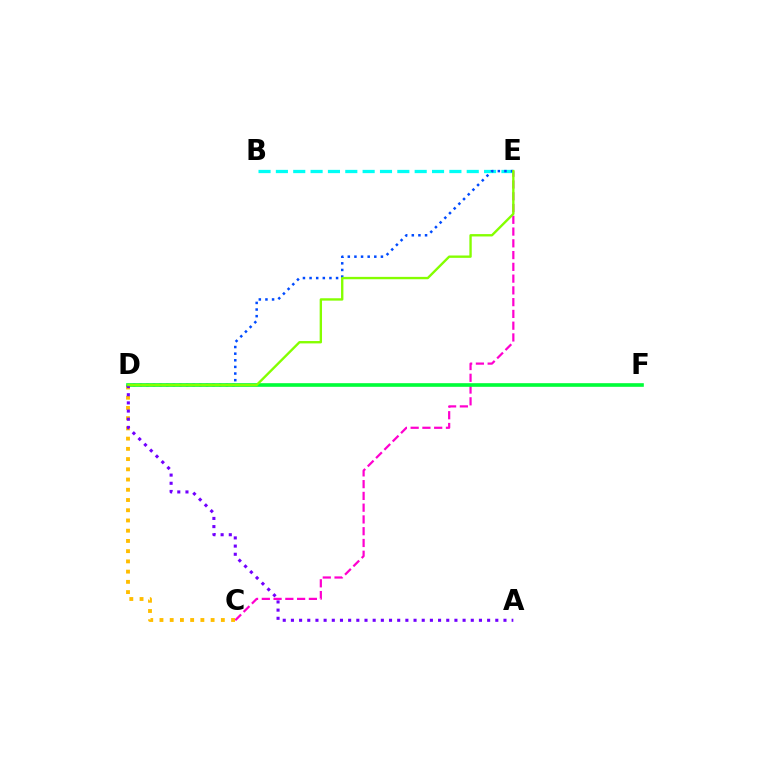{('C', 'E'): [{'color': '#ff00cf', 'line_style': 'dashed', 'thickness': 1.6}], ('C', 'D'): [{'color': '#ffbd00', 'line_style': 'dotted', 'thickness': 2.78}], ('B', 'E'): [{'color': '#00fff6', 'line_style': 'dashed', 'thickness': 2.36}], ('D', 'E'): [{'color': '#004bff', 'line_style': 'dotted', 'thickness': 1.8}, {'color': '#84ff00', 'line_style': 'solid', 'thickness': 1.7}], ('D', 'F'): [{'color': '#ff0000', 'line_style': 'solid', 'thickness': 1.52}, {'color': '#00ff39', 'line_style': 'solid', 'thickness': 2.61}], ('A', 'D'): [{'color': '#7200ff', 'line_style': 'dotted', 'thickness': 2.22}]}